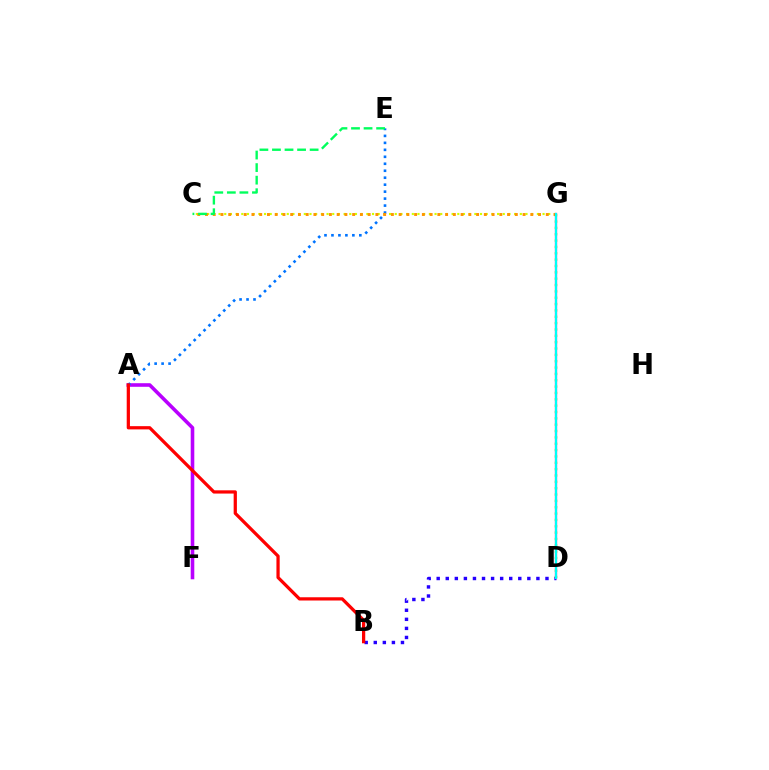{('B', 'D'): [{'color': '#2500ff', 'line_style': 'dotted', 'thickness': 2.46}], ('A', 'F'): [{'color': '#b900ff', 'line_style': 'solid', 'thickness': 2.59}], ('C', 'G'): [{'color': '#d1ff00', 'line_style': 'dotted', 'thickness': 1.54}, {'color': '#ff9400', 'line_style': 'dotted', 'thickness': 2.1}], ('A', 'E'): [{'color': '#0074ff', 'line_style': 'dotted', 'thickness': 1.89}], ('D', 'G'): [{'color': '#3dff00', 'line_style': 'dotted', 'thickness': 1.72}, {'color': '#ff00ac', 'line_style': 'solid', 'thickness': 1.62}, {'color': '#00fff6', 'line_style': 'solid', 'thickness': 1.54}], ('C', 'E'): [{'color': '#00ff5c', 'line_style': 'dashed', 'thickness': 1.71}], ('A', 'B'): [{'color': '#ff0000', 'line_style': 'solid', 'thickness': 2.33}]}